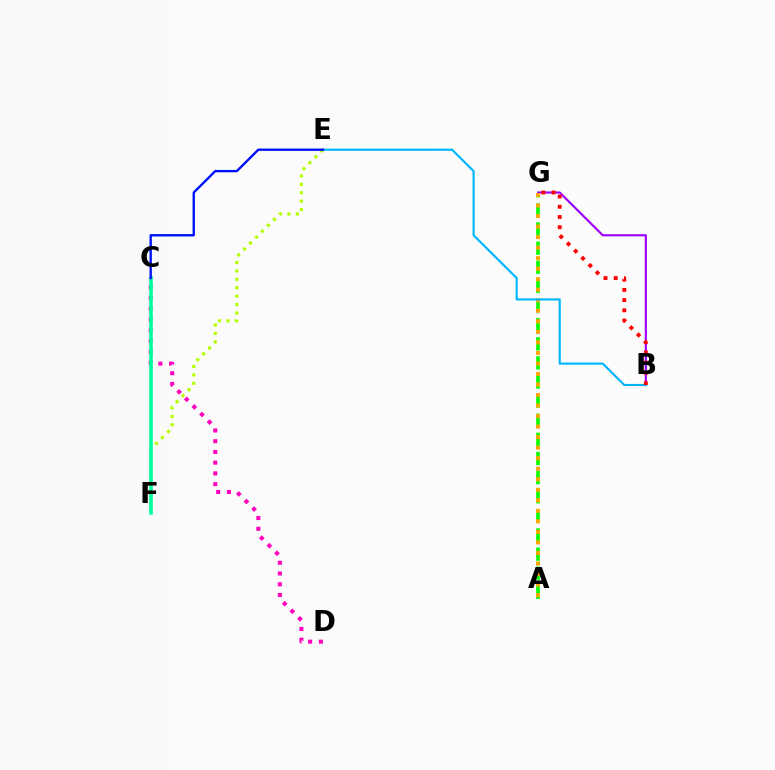{('A', 'G'): [{'color': '#08ff00', 'line_style': 'dashed', 'thickness': 2.6}, {'color': '#ffa500', 'line_style': 'dotted', 'thickness': 2.86}], ('E', 'F'): [{'color': '#b3ff00', 'line_style': 'dotted', 'thickness': 2.28}], ('C', 'D'): [{'color': '#ff00bd', 'line_style': 'dotted', 'thickness': 2.92}], ('B', 'G'): [{'color': '#9b00ff', 'line_style': 'solid', 'thickness': 1.54}, {'color': '#ff0000', 'line_style': 'dotted', 'thickness': 2.78}], ('B', 'E'): [{'color': '#00b5ff', 'line_style': 'solid', 'thickness': 1.55}], ('C', 'F'): [{'color': '#00ff9d', 'line_style': 'solid', 'thickness': 2.58}], ('C', 'E'): [{'color': '#0010ff', 'line_style': 'solid', 'thickness': 1.7}]}